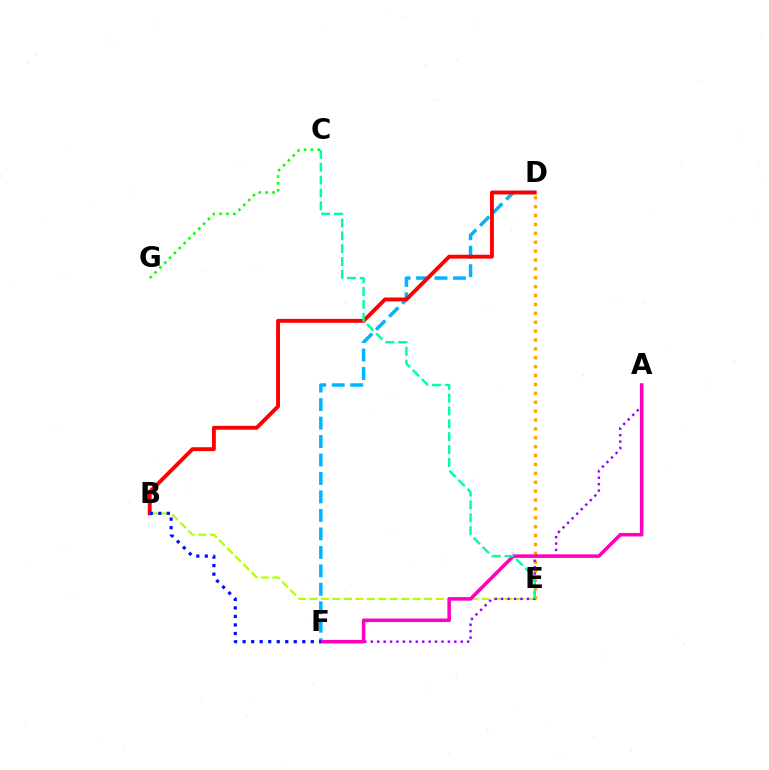{('D', 'F'): [{'color': '#00b5ff', 'line_style': 'dashed', 'thickness': 2.51}], ('B', 'D'): [{'color': '#ff0000', 'line_style': 'solid', 'thickness': 2.8}], ('D', 'E'): [{'color': '#ffa500', 'line_style': 'dotted', 'thickness': 2.42}], ('B', 'E'): [{'color': '#b3ff00', 'line_style': 'dashed', 'thickness': 1.56}], ('A', 'F'): [{'color': '#9b00ff', 'line_style': 'dotted', 'thickness': 1.75}, {'color': '#ff00bd', 'line_style': 'solid', 'thickness': 2.55}], ('B', 'F'): [{'color': '#0010ff', 'line_style': 'dotted', 'thickness': 2.32}], ('C', 'G'): [{'color': '#08ff00', 'line_style': 'dotted', 'thickness': 1.87}], ('C', 'E'): [{'color': '#00ff9d', 'line_style': 'dashed', 'thickness': 1.75}]}